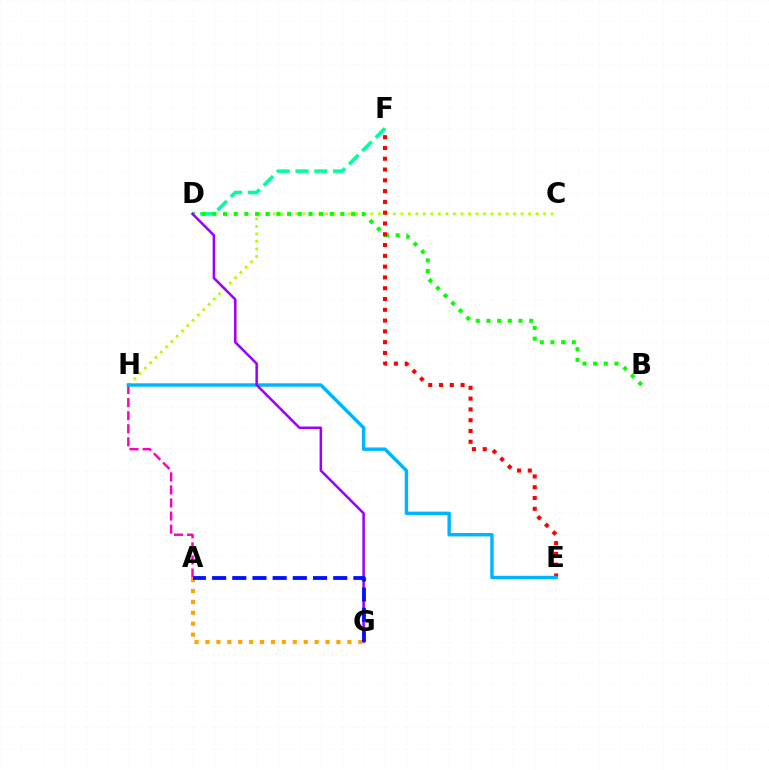{('C', 'H'): [{'color': '#b3ff00', 'line_style': 'dotted', 'thickness': 2.04}], ('D', 'F'): [{'color': '#00ff9d', 'line_style': 'dashed', 'thickness': 2.56}], ('A', 'H'): [{'color': '#ff00bd', 'line_style': 'dashed', 'thickness': 1.77}], ('B', 'D'): [{'color': '#08ff00', 'line_style': 'dotted', 'thickness': 2.9}], ('E', 'F'): [{'color': '#ff0000', 'line_style': 'dotted', 'thickness': 2.93}], ('E', 'H'): [{'color': '#00b5ff', 'line_style': 'solid', 'thickness': 2.47}], ('A', 'G'): [{'color': '#ffa500', 'line_style': 'dotted', 'thickness': 2.97}, {'color': '#0010ff', 'line_style': 'dashed', 'thickness': 2.74}], ('D', 'G'): [{'color': '#9b00ff', 'line_style': 'solid', 'thickness': 1.82}]}